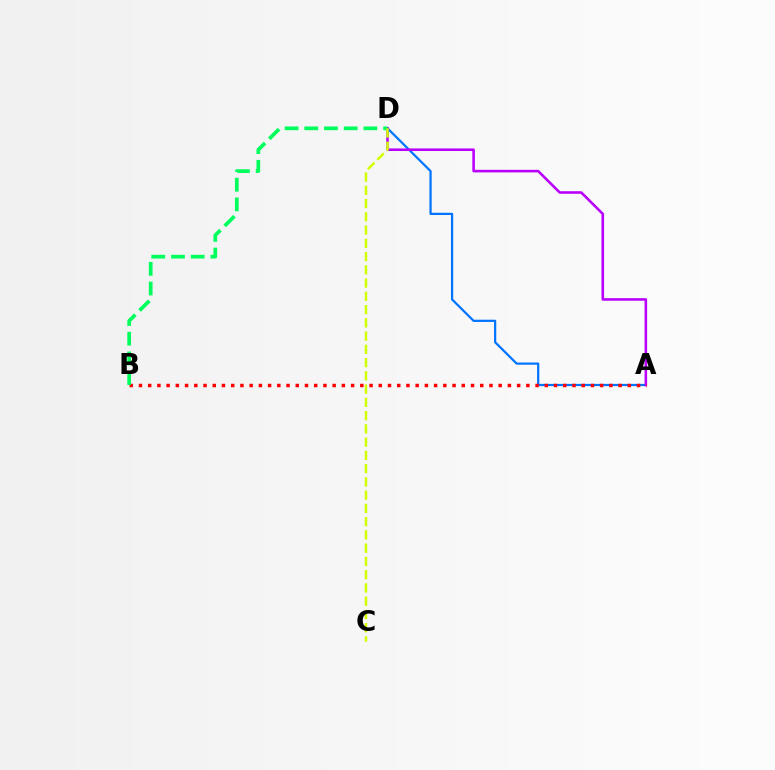{('A', 'D'): [{'color': '#0074ff', 'line_style': 'solid', 'thickness': 1.6}, {'color': '#b900ff', 'line_style': 'solid', 'thickness': 1.86}], ('A', 'B'): [{'color': '#ff0000', 'line_style': 'dotted', 'thickness': 2.51}], ('B', 'D'): [{'color': '#00ff5c', 'line_style': 'dashed', 'thickness': 2.68}], ('C', 'D'): [{'color': '#d1ff00', 'line_style': 'dashed', 'thickness': 1.8}]}